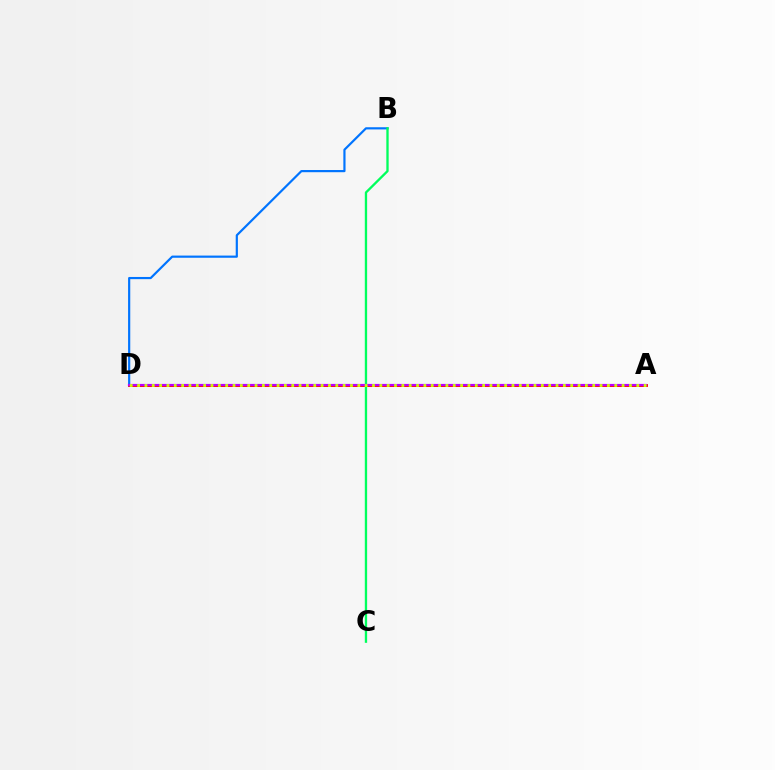{('A', 'D'): [{'color': '#ff0000', 'line_style': 'solid', 'thickness': 2.06}, {'color': '#b900ff', 'line_style': 'solid', 'thickness': 1.57}, {'color': '#d1ff00', 'line_style': 'dotted', 'thickness': 1.99}], ('B', 'D'): [{'color': '#0074ff', 'line_style': 'solid', 'thickness': 1.57}], ('B', 'C'): [{'color': '#00ff5c', 'line_style': 'solid', 'thickness': 1.67}]}